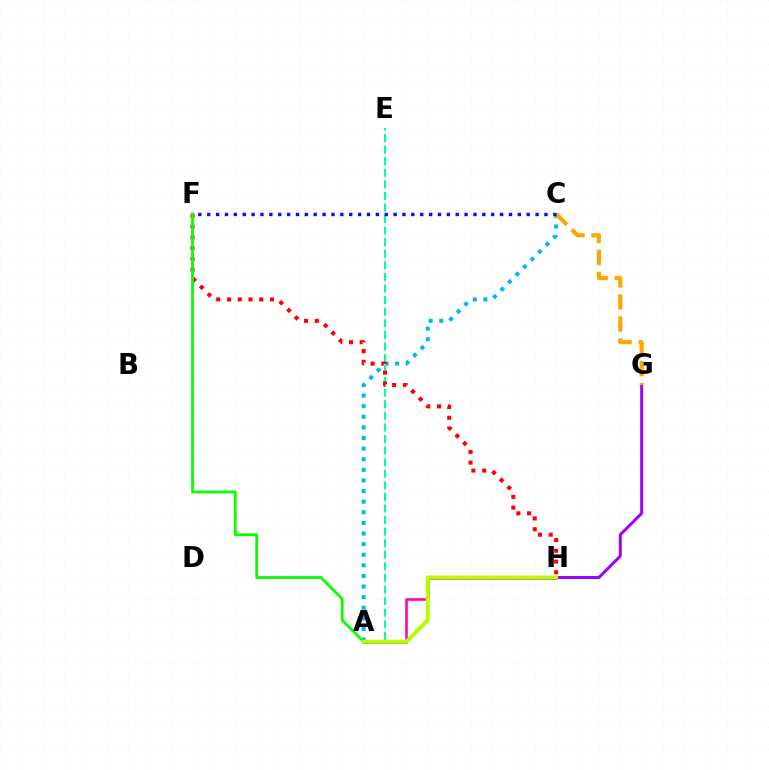{('A', 'C'): [{'color': '#00b5ff', 'line_style': 'dotted', 'thickness': 2.88}], ('G', 'H'): [{'color': '#9b00ff', 'line_style': 'solid', 'thickness': 2.13}], ('A', 'H'): [{'color': '#ff00bd', 'line_style': 'solid', 'thickness': 1.87}, {'color': '#b3ff00', 'line_style': 'solid', 'thickness': 2.85}], ('C', 'G'): [{'color': '#ffa500', 'line_style': 'dashed', 'thickness': 2.99}], ('A', 'E'): [{'color': '#00ff9d', 'line_style': 'dashed', 'thickness': 1.57}], ('F', 'H'): [{'color': '#ff0000', 'line_style': 'dotted', 'thickness': 2.92}], ('A', 'F'): [{'color': '#08ff00', 'line_style': 'solid', 'thickness': 2.0}], ('C', 'F'): [{'color': '#0010ff', 'line_style': 'dotted', 'thickness': 2.41}]}